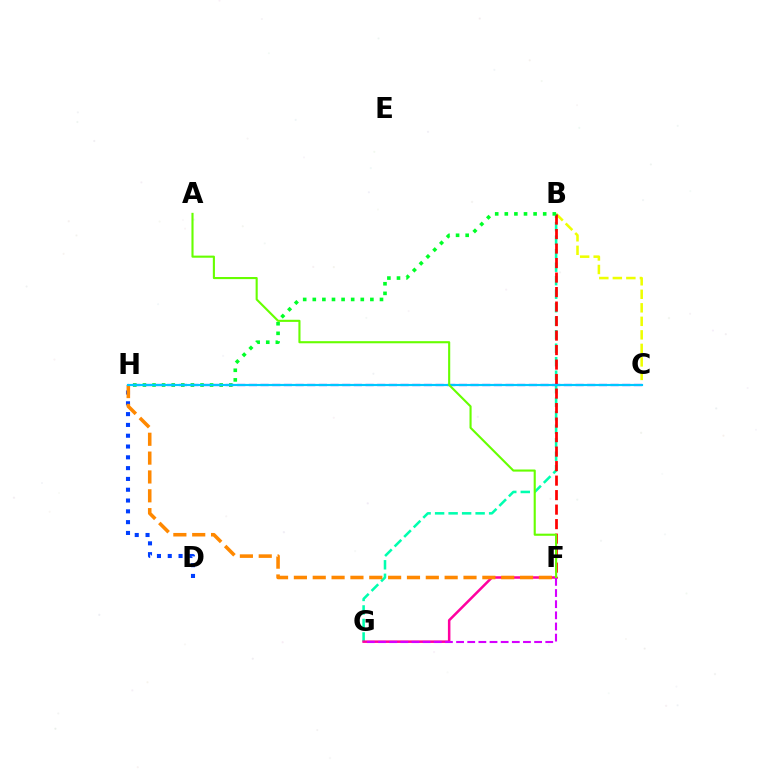{('B', 'C'): [{'color': '#eeff00', 'line_style': 'dashed', 'thickness': 1.84}], ('D', 'H'): [{'color': '#003fff', 'line_style': 'dotted', 'thickness': 2.93}], ('B', 'G'): [{'color': '#00ffaf', 'line_style': 'dashed', 'thickness': 1.83}], ('B', 'F'): [{'color': '#ff0000', 'line_style': 'dashed', 'thickness': 1.97}], ('B', 'H'): [{'color': '#00ff27', 'line_style': 'dotted', 'thickness': 2.61}], ('F', 'G'): [{'color': '#ff00a0', 'line_style': 'solid', 'thickness': 1.81}, {'color': '#d600ff', 'line_style': 'dashed', 'thickness': 1.51}], ('C', 'H'): [{'color': '#4f00ff', 'line_style': 'dashed', 'thickness': 1.58}, {'color': '#00c7ff', 'line_style': 'solid', 'thickness': 1.55}], ('F', 'H'): [{'color': '#ff8800', 'line_style': 'dashed', 'thickness': 2.56}], ('A', 'F'): [{'color': '#66ff00', 'line_style': 'solid', 'thickness': 1.52}]}